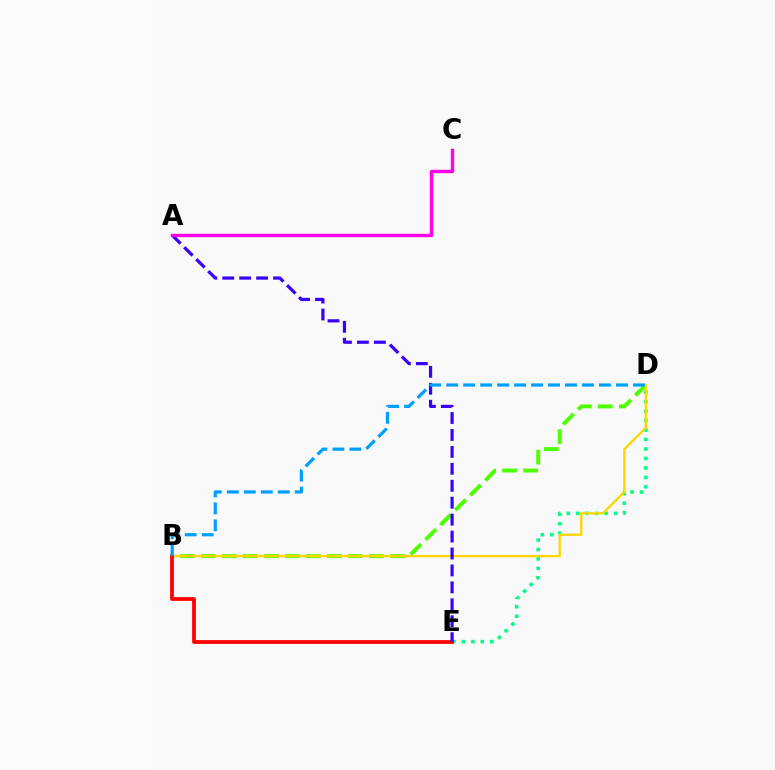{('D', 'E'): [{'color': '#00ff86', 'line_style': 'dotted', 'thickness': 2.57}], ('B', 'D'): [{'color': '#4fff00', 'line_style': 'dashed', 'thickness': 2.86}, {'color': '#ffd500', 'line_style': 'solid', 'thickness': 1.65}, {'color': '#009eff', 'line_style': 'dashed', 'thickness': 2.31}], ('B', 'E'): [{'color': '#ff0000', 'line_style': 'solid', 'thickness': 2.7}], ('A', 'E'): [{'color': '#3700ff', 'line_style': 'dashed', 'thickness': 2.3}], ('A', 'C'): [{'color': '#ff00ed', 'line_style': 'solid', 'thickness': 2.44}]}